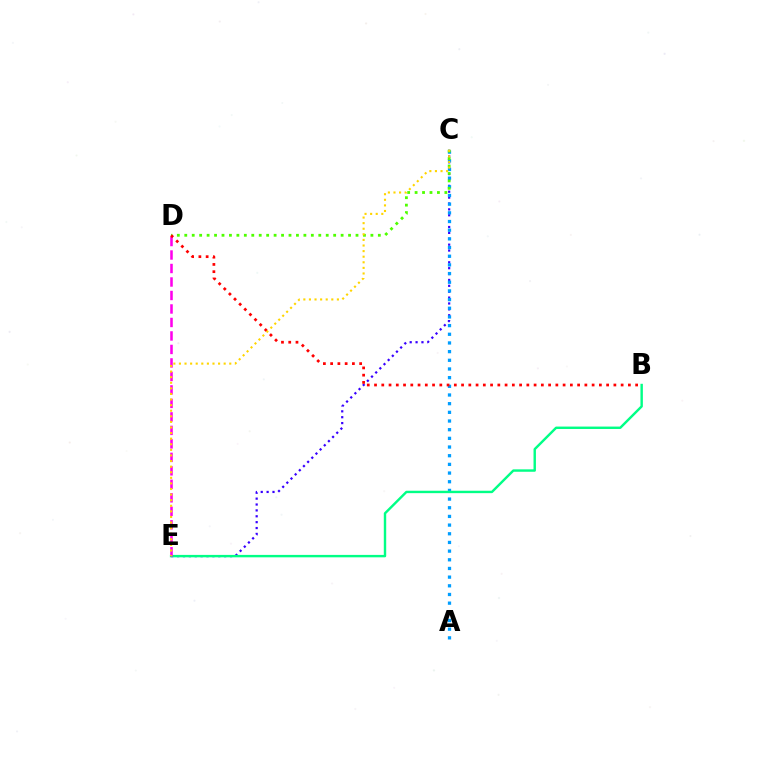{('C', 'E'): [{'color': '#3700ff', 'line_style': 'dotted', 'thickness': 1.6}, {'color': '#ffd500', 'line_style': 'dotted', 'thickness': 1.52}], ('A', 'C'): [{'color': '#009eff', 'line_style': 'dotted', 'thickness': 2.36}], ('B', 'E'): [{'color': '#00ff86', 'line_style': 'solid', 'thickness': 1.74}], ('C', 'D'): [{'color': '#4fff00', 'line_style': 'dotted', 'thickness': 2.02}], ('D', 'E'): [{'color': '#ff00ed', 'line_style': 'dashed', 'thickness': 1.83}], ('B', 'D'): [{'color': '#ff0000', 'line_style': 'dotted', 'thickness': 1.97}]}